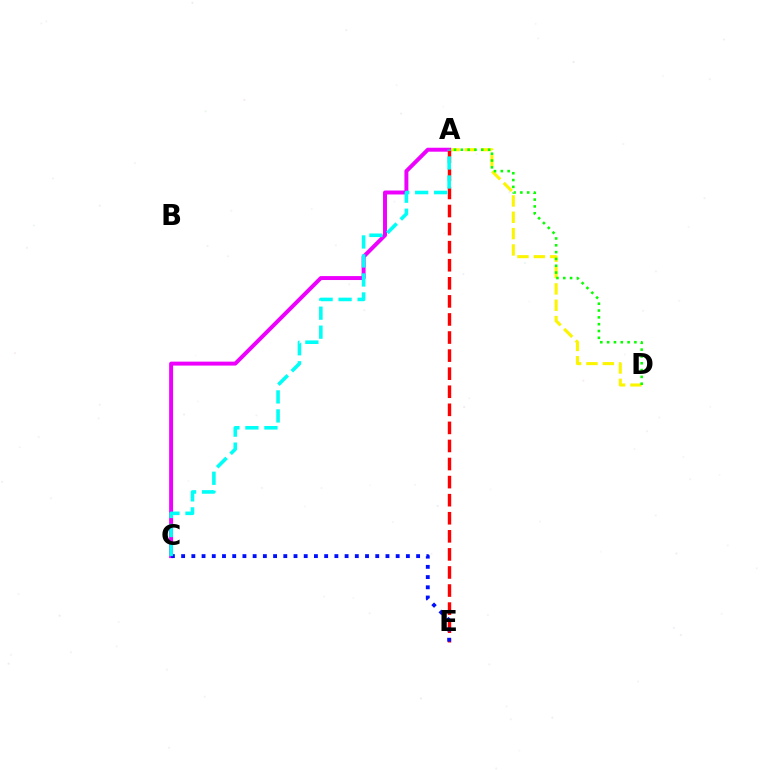{('A', 'D'): [{'color': '#fcf500', 'line_style': 'dashed', 'thickness': 2.22}, {'color': '#08ff00', 'line_style': 'dotted', 'thickness': 1.85}], ('A', 'C'): [{'color': '#ee00ff', 'line_style': 'solid', 'thickness': 2.84}, {'color': '#00fff6', 'line_style': 'dashed', 'thickness': 2.58}], ('A', 'E'): [{'color': '#ff0000', 'line_style': 'dashed', 'thickness': 2.46}], ('C', 'E'): [{'color': '#0010ff', 'line_style': 'dotted', 'thickness': 2.78}]}